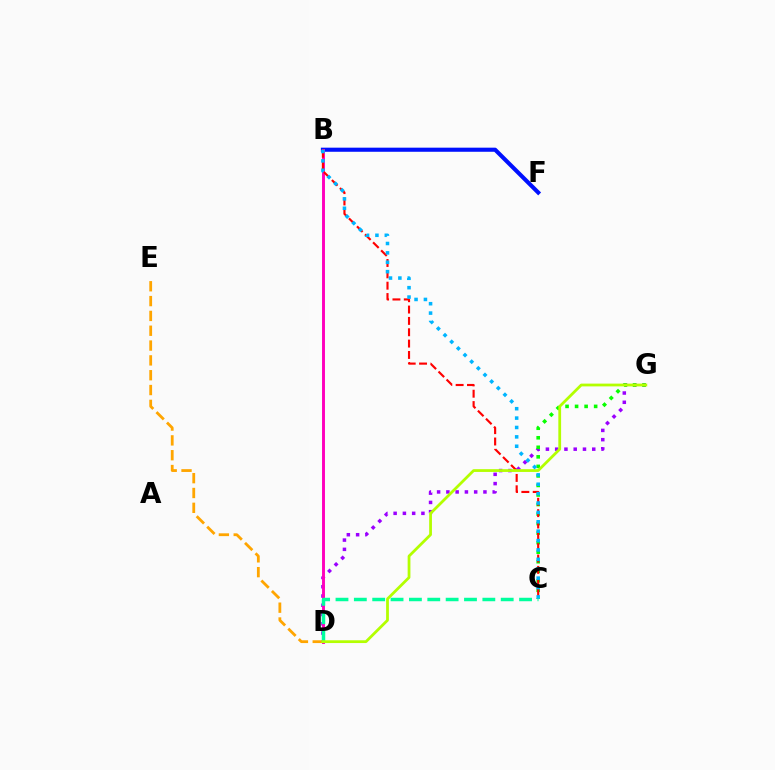{('D', 'G'): [{'color': '#9b00ff', 'line_style': 'dotted', 'thickness': 2.52}, {'color': '#b3ff00', 'line_style': 'solid', 'thickness': 2.0}], ('C', 'G'): [{'color': '#08ff00', 'line_style': 'dotted', 'thickness': 2.59}], ('B', 'F'): [{'color': '#0010ff', 'line_style': 'solid', 'thickness': 2.95}], ('D', 'E'): [{'color': '#ffa500', 'line_style': 'dashed', 'thickness': 2.01}], ('B', 'D'): [{'color': '#ff00bd', 'line_style': 'solid', 'thickness': 2.1}], ('C', 'D'): [{'color': '#00ff9d', 'line_style': 'dashed', 'thickness': 2.49}], ('B', 'C'): [{'color': '#ff0000', 'line_style': 'dashed', 'thickness': 1.54}, {'color': '#00b5ff', 'line_style': 'dotted', 'thickness': 2.55}]}